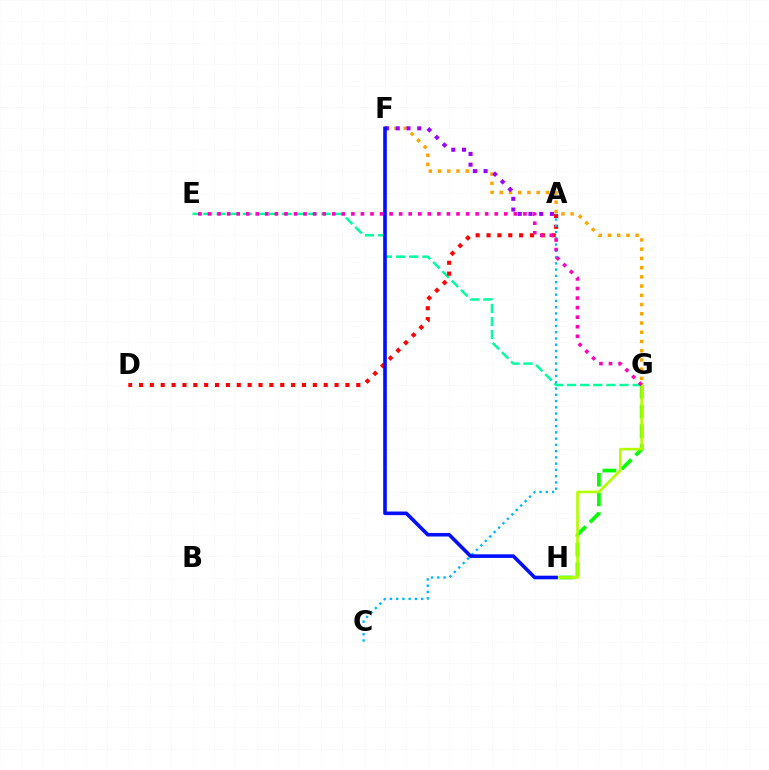{('G', 'H'): [{'color': '#08ff00', 'line_style': 'dashed', 'thickness': 2.67}, {'color': '#b3ff00', 'line_style': 'solid', 'thickness': 1.92}], ('F', 'G'): [{'color': '#ffa500', 'line_style': 'dotted', 'thickness': 2.51}], ('E', 'G'): [{'color': '#00ff9d', 'line_style': 'dashed', 'thickness': 1.78}, {'color': '#ff00bd', 'line_style': 'dotted', 'thickness': 2.6}], ('A', 'D'): [{'color': '#ff0000', 'line_style': 'dotted', 'thickness': 2.95}], ('A', 'F'): [{'color': '#9b00ff', 'line_style': 'dotted', 'thickness': 2.92}], ('A', 'C'): [{'color': '#00b5ff', 'line_style': 'dotted', 'thickness': 1.7}], ('F', 'H'): [{'color': '#0010ff', 'line_style': 'solid', 'thickness': 2.6}]}